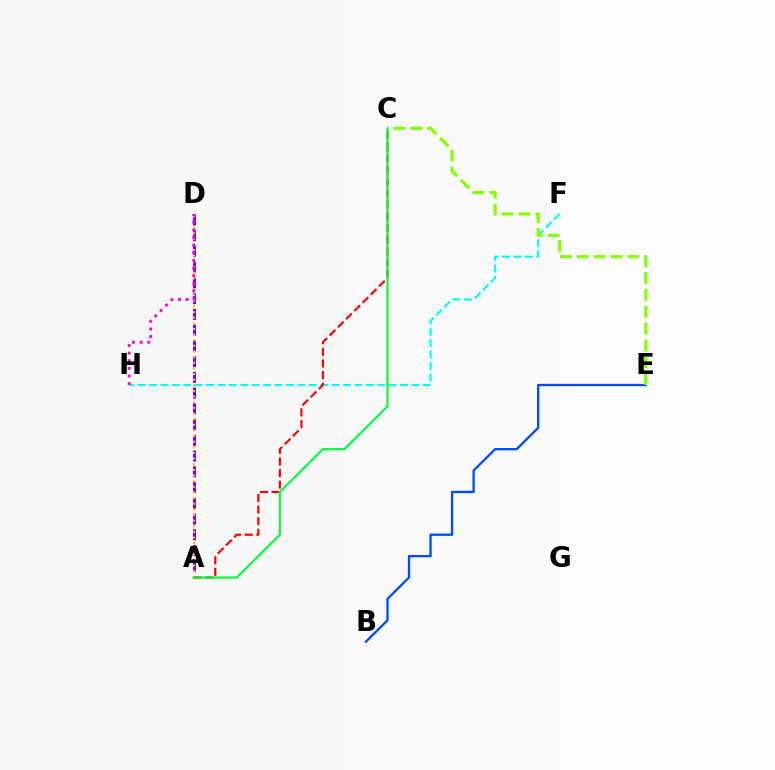{('A', 'D'): [{'color': '#7200ff', 'line_style': 'dashed', 'thickness': 2.14}, {'color': '#ffbd00', 'line_style': 'dotted', 'thickness': 1.53}], ('B', 'E'): [{'color': '#004bff', 'line_style': 'solid', 'thickness': 1.66}], ('F', 'H'): [{'color': '#00fff6', 'line_style': 'dashed', 'thickness': 1.55}], ('A', 'C'): [{'color': '#ff0000', 'line_style': 'dashed', 'thickness': 1.58}, {'color': '#00ff39', 'line_style': 'solid', 'thickness': 1.53}], ('C', 'E'): [{'color': '#84ff00', 'line_style': 'dashed', 'thickness': 2.29}], ('D', 'H'): [{'color': '#ff00cf', 'line_style': 'dotted', 'thickness': 2.07}]}